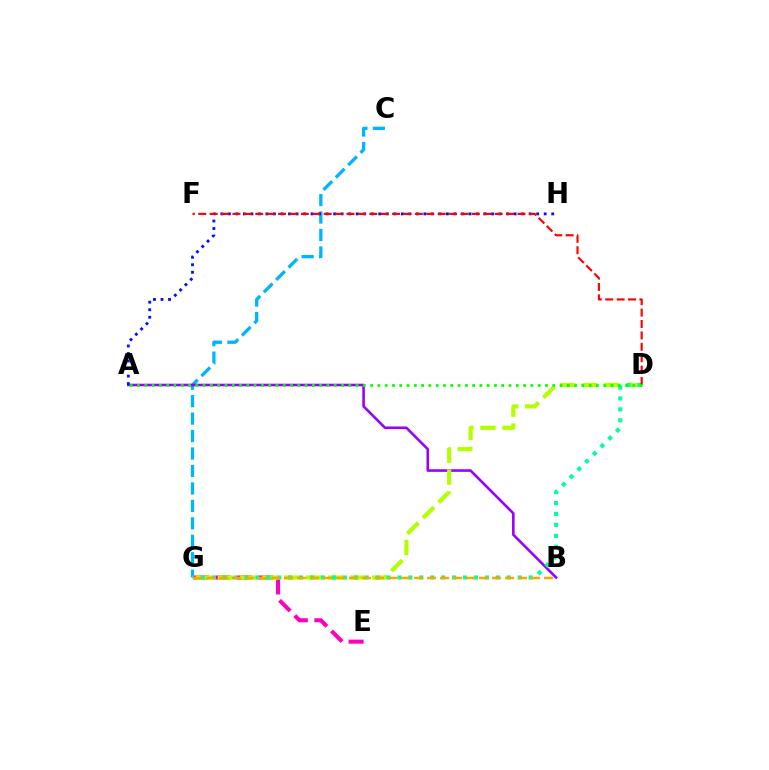{('C', 'G'): [{'color': '#00b5ff', 'line_style': 'dashed', 'thickness': 2.37}], ('E', 'G'): [{'color': '#ff00bd', 'line_style': 'dashed', 'thickness': 2.93}], ('A', 'B'): [{'color': '#9b00ff', 'line_style': 'solid', 'thickness': 1.88}], ('A', 'H'): [{'color': '#0010ff', 'line_style': 'dotted', 'thickness': 2.04}], ('D', 'G'): [{'color': '#b3ff00', 'line_style': 'dashed', 'thickness': 2.99}, {'color': '#00ff9d', 'line_style': 'dotted', 'thickness': 2.97}], ('D', 'F'): [{'color': '#ff0000', 'line_style': 'dashed', 'thickness': 1.55}], ('A', 'D'): [{'color': '#08ff00', 'line_style': 'dotted', 'thickness': 1.98}], ('B', 'G'): [{'color': '#ffa500', 'line_style': 'dashed', 'thickness': 1.77}]}